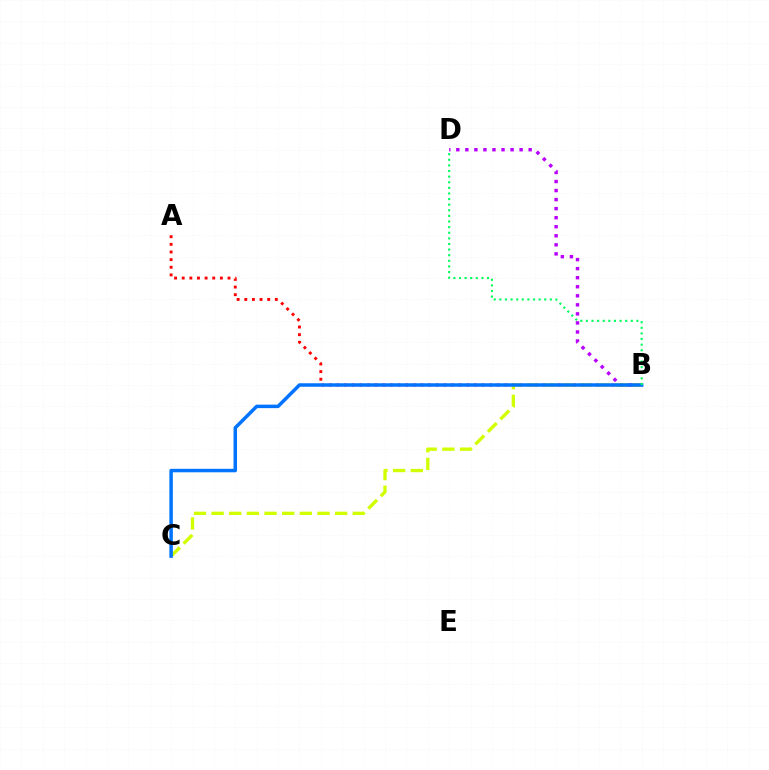{('B', 'D'): [{'color': '#b900ff', 'line_style': 'dotted', 'thickness': 2.46}, {'color': '#00ff5c', 'line_style': 'dotted', 'thickness': 1.53}], ('A', 'B'): [{'color': '#ff0000', 'line_style': 'dotted', 'thickness': 2.07}], ('B', 'C'): [{'color': '#d1ff00', 'line_style': 'dashed', 'thickness': 2.4}, {'color': '#0074ff', 'line_style': 'solid', 'thickness': 2.51}]}